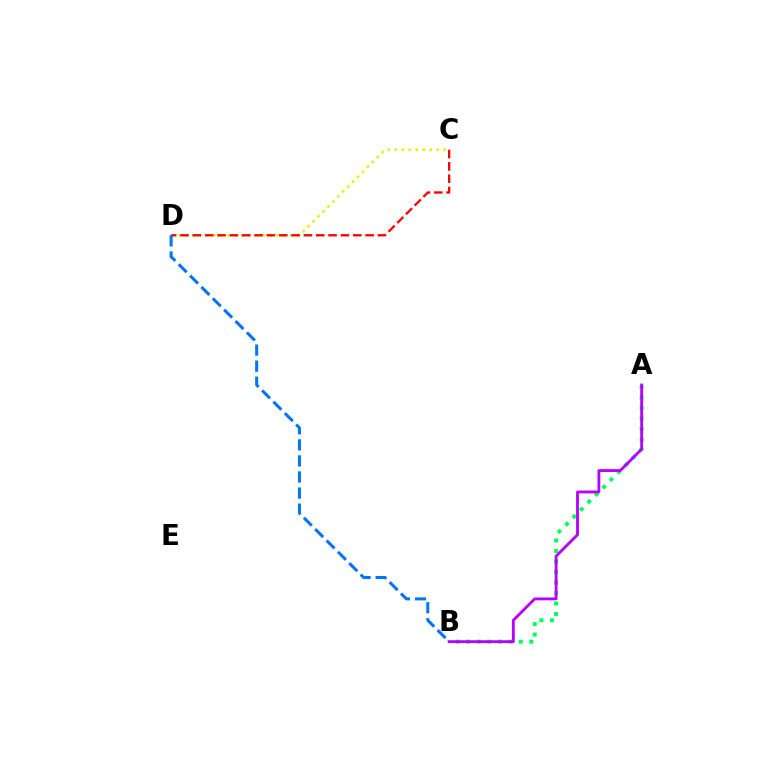{('A', 'B'): [{'color': '#00ff5c', 'line_style': 'dotted', 'thickness': 2.85}, {'color': '#b900ff', 'line_style': 'solid', 'thickness': 2.06}], ('C', 'D'): [{'color': '#d1ff00', 'line_style': 'dotted', 'thickness': 1.9}, {'color': '#ff0000', 'line_style': 'dashed', 'thickness': 1.68}], ('B', 'D'): [{'color': '#0074ff', 'line_style': 'dashed', 'thickness': 2.18}]}